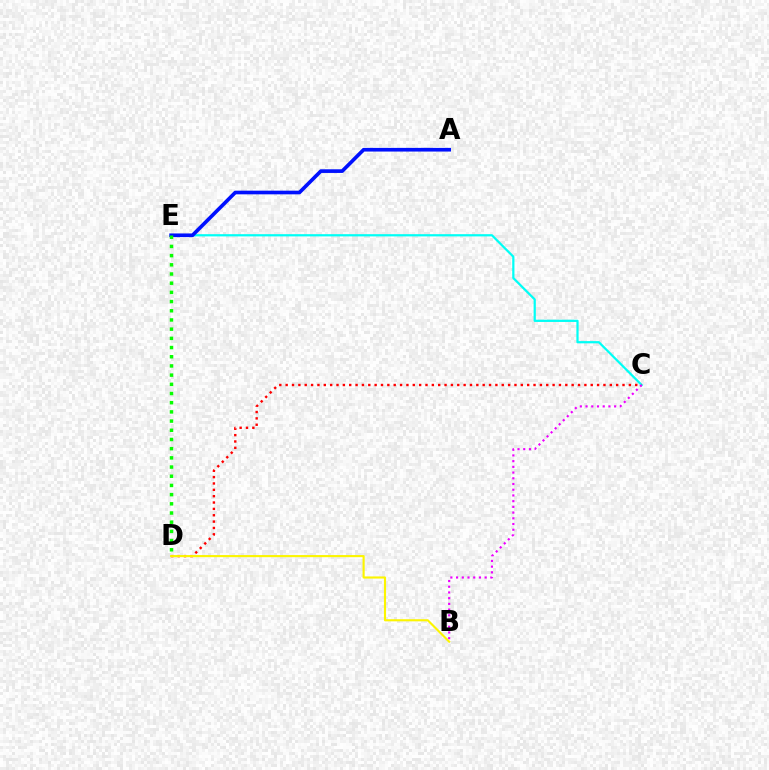{('C', 'E'): [{'color': '#00fff6', 'line_style': 'solid', 'thickness': 1.6}], ('A', 'E'): [{'color': '#0010ff', 'line_style': 'solid', 'thickness': 2.64}], ('C', 'D'): [{'color': '#ff0000', 'line_style': 'dotted', 'thickness': 1.73}], ('B', 'C'): [{'color': '#ee00ff', 'line_style': 'dotted', 'thickness': 1.55}], ('B', 'D'): [{'color': '#fcf500', 'line_style': 'solid', 'thickness': 1.53}], ('D', 'E'): [{'color': '#08ff00', 'line_style': 'dotted', 'thickness': 2.5}]}